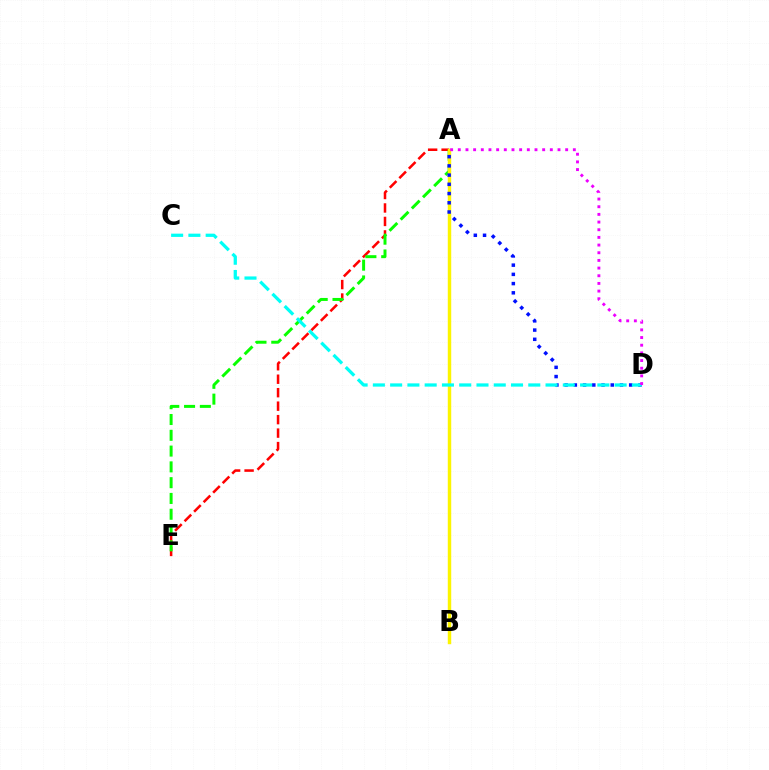{('A', 'E'): [{'color': '#ff0000', 'line_style': 'dashed', 'thickness': 1.83}, {'color': '#08ff00', 'line_style': 'dashed', 'thickness': 2.14}], ('A', 'B'): [{'color': '#fcf500', 'line_style': 'solid', 'thickness': 2.48}], ('A', 'D'): [{'color': '#0010ff', 'line_style': 'dotted', 'thickness': 2.51}, {'color': '#ee00ff', 'line_style': 'dotted', 'thickness': 2.08}], ('C', 'D'): [{'color': '#00fff6', 'line_style': 'dashed', 'thickness': 2.35}]}